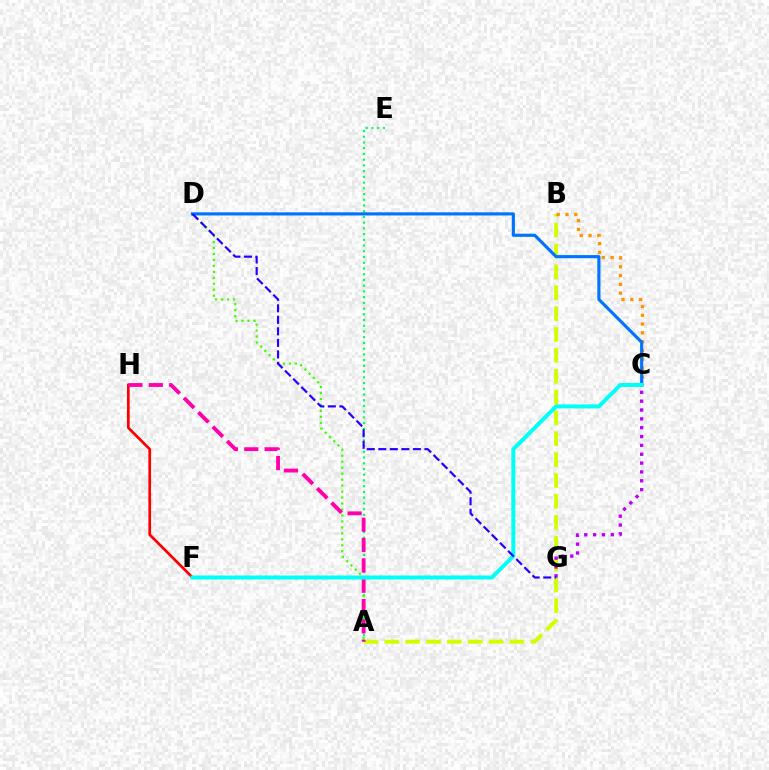{('A', 'B'): [{'color': '#d1ff00', 'line_style': 'dashed', 'thickness': 2.83}], ('A', 'E'): [{'color': '#00ff5c', 'line_style': 'dotted', 'thickness': 1.56}], ('F', 'H'): [{'color': '#ff0000', 'line_style': 'solid', 'thickness': 1.95}], ('A', 'D'): [{'color': '#3dff00', 'line_style': 'dotted', 'thickness': 1.62}], ('C', 'G'): [{'color': '#b900ff', 'line_style': 'dotted', 'thickness': 2.4}], ('A', 'H'): [{'color': '#ff00ac', 'line_style': 'dashed', 'thickness': 2.76}], ('B', 'C'): [{'color': '#ff9400', 'line_style': 'dotted', 'thickness': 2.39}], ('C', 'D'): [{'color': '#0074ff', 'line_style': 'solid', 'thickness': 2.27}], ('C', 'F'): [{'color': '#00fff6', 'line_style': 'solid', 'thickness': 2.87}], ('D', 'G'): [{'color': '#2500ff', 'line_style': 'dashed', 'thickness': 1.57}]}